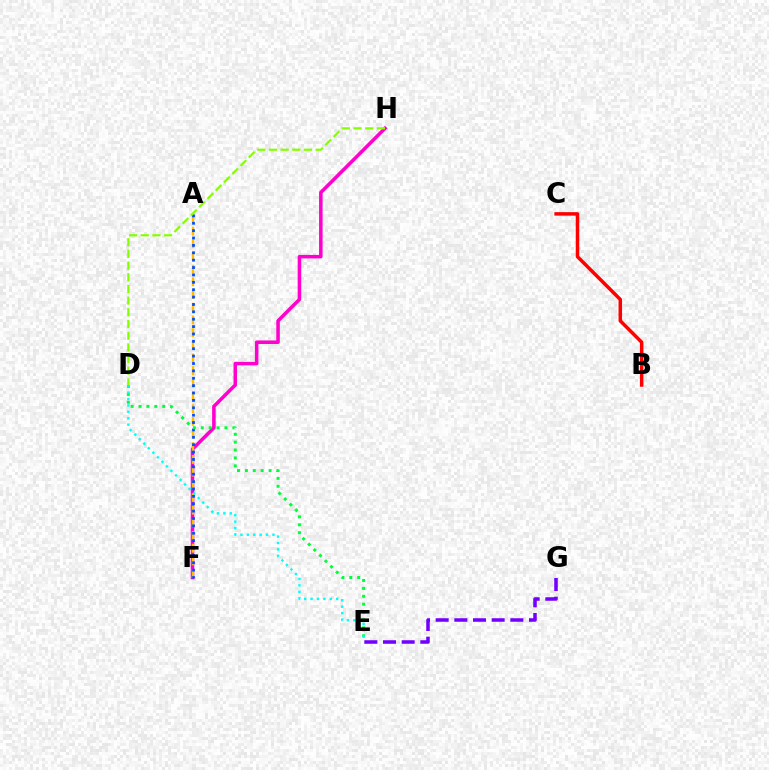{('F', 'H'): [{'color': '#ff00cf', 'line_style': 'solid', 'thickness': 2.54}], ('A', 'F'): [{'color': '#ffbd00', 'line_style': 'dashed', 'thickness': 1.72}, {'color': '#004bff', 'line_style': 'dotted', 'thickness': 2.01}], ('E', 'G'): [{'color': '#7200ff', 'line_style': 'dashed', 'thickness': 2.54}], ('D', 'H'): [{'color': '#84ff00', 'line_style': 'dashed', 'thickness': 1.59}], ('D', 'E'): [{'color': '#00ff39', 'line_style': 'dotted', 'thickness': 2.15}, {'color': '#00fff6', 'line_style': 'dotted', 'thickness': 1.74}], ('B', 'C'): [{'color': '#ff0000', 'line_style': 'solid', 'thickness': 2.52}]}